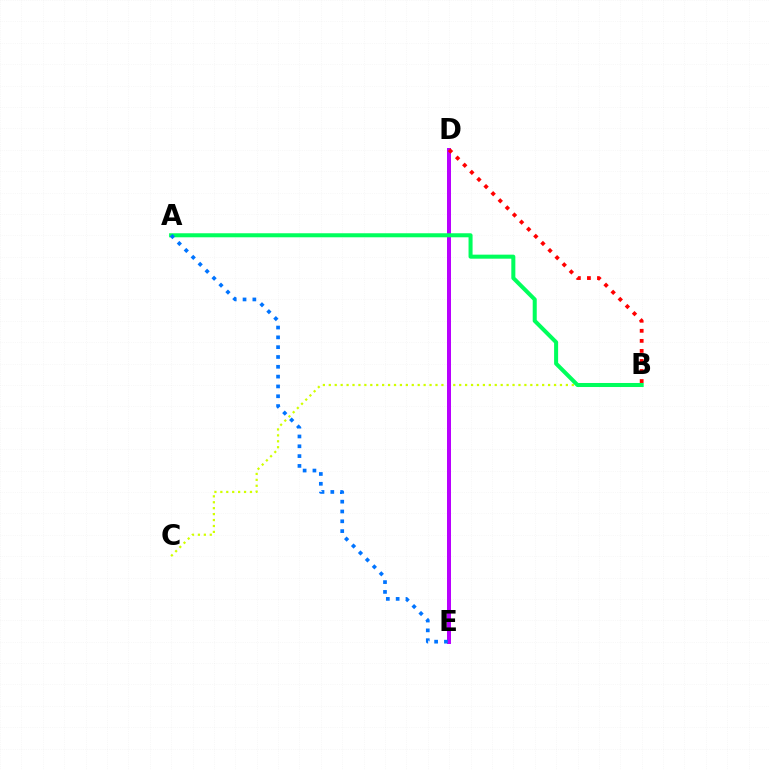{('B', 'C'): [{'color': '#d1ff00', 'line_style': 'dotted', 'thickness': 1.61}], ('D', 'E'): [{'color': '#b900ff', 'line_style': 'solid', 'thickness': 2.87}], ('A', 'B'): [{'color': '#00ff5c', 'line_style': 'solid', 'thickness': 2.9}], ('A', 'E'): [{'color': '#0074ff', 'line_style': 'dotted', 'thickness': 2.67}], ('B', 'D'): [{'color': '#ff0000', 'line_style': 'dotted', 'thickness': 2.73}]}